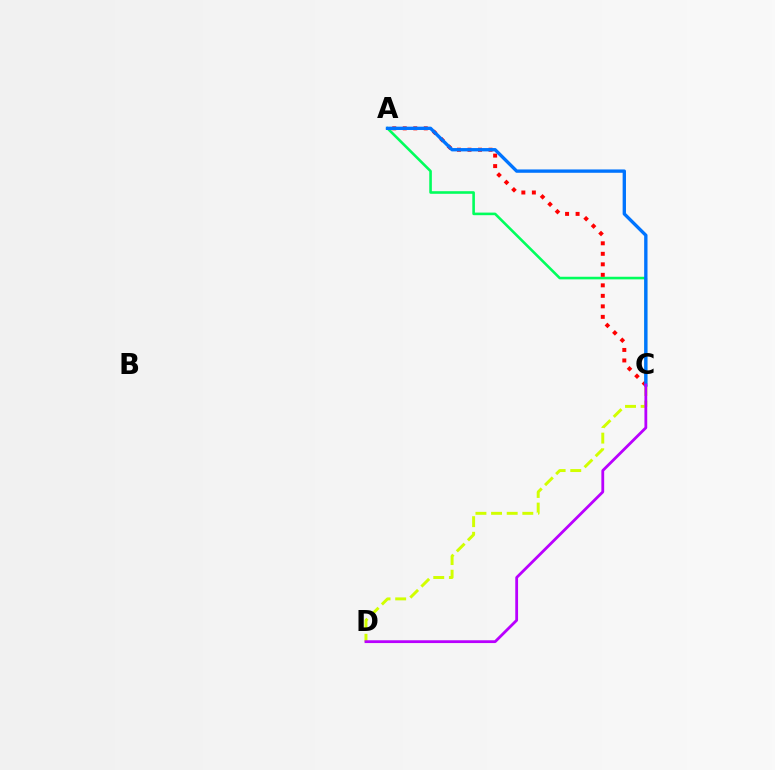{('C', 'D'): [{'color': '#d1ff00', 'line_style': 'dashed', 'thickness': 2.12}, {'color': '#b900ff', 'line_style': 'solid', 'thickness': 2.01}], ('A', 'C'): [{'color': '#00ff5c', 'line_style': 'solid', 'thickness': 1.87}, {'color': '#ff0000', 'line_style': 'dotted', 'thickness': 2.86}, {'color': '#0074ff', 'line_style': 'solid', 'thickness': 2.41}]}